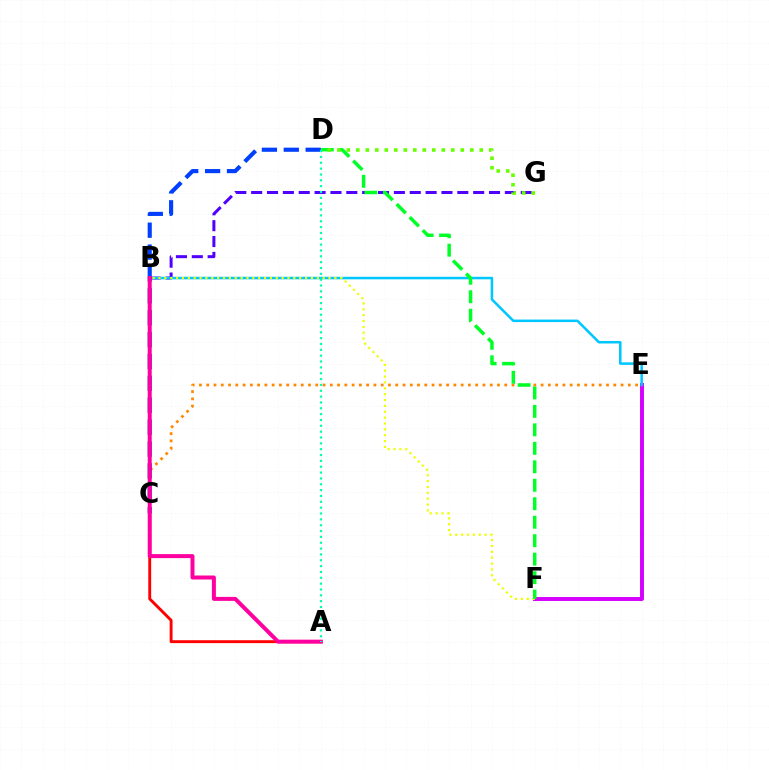{('A', 'C'): [{'color': '#ff0000', 'line_style': 'solid', 'thickness': 2.09}], ('B', 'G'): [{'color': '#4f00ff', 'line_style': 'dashed', 'thickness': 2.15}], ('E', 'F'): [{'color': '#d600ff', 'line_style': 'solid', 'thickness': 2.84}], ('B', 'E'): [{'color': '#00c7ff', 'line_style': 'solid', 'thickness': 1.82}], ('B', 'F'): [{'color': '#eeff00', 'line_style': 'dotted', 'thickness': 1.59}], ('C', 'E'): [{'color': '#ff8800', 'line_style': 'dotted', 'thickness': 1.97}], ('D', 'F'): [{'color': '#00ff27', 'line_style': 'dashed', 'thickness': 2.51}], ('C', 'D'): [{'color': '#003fff', 'line_style': 'dashed', 'thickness': 2.97}], ('A', 'B'): [{'color': '#ff00a0', 'line_style': 'solid', 'thickness': 2.87}], ('D', 'G'): [{'color': '#66ff00', 'line_style': 'dotted', 'thickness': 2.58}], ('A', 'D'): [{'color': '#00ffaf', 'line_style': 'dotted', 'thickness': 1.59}]}